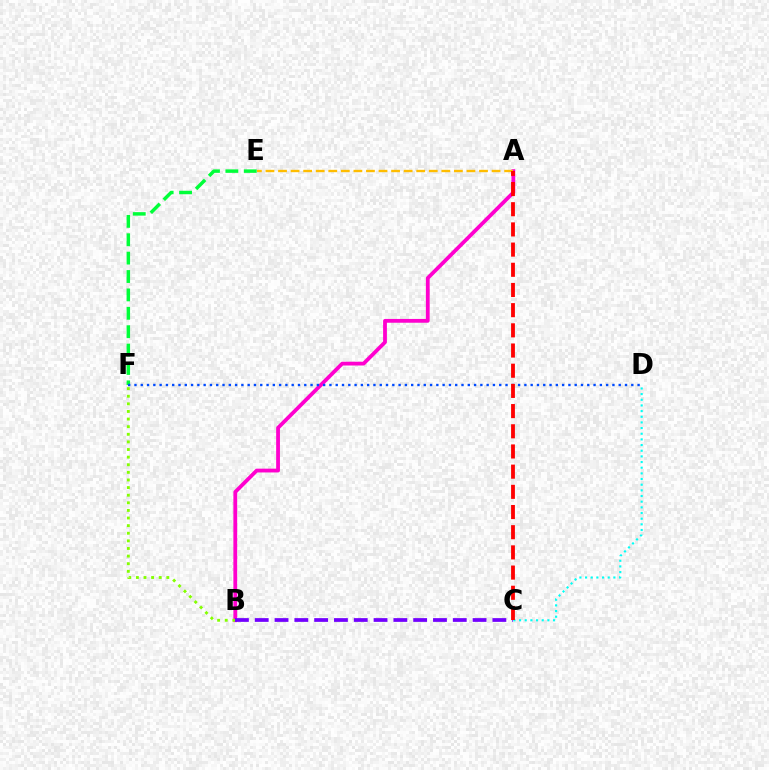{('A', 'B'): [{'color': '#ff00cf', 'line_style': 'solid', 'thickness': 2.73}], ('B', 'F'): [{'color': '#84ff00', 'line_style': 'dotted', 'thickness': 2.07}], ('A', 'E'): [{'color': '#ffbd00', 'line_style': 'dashed', 'thickness': 1.71}], ('E', 'F'): [{'color': '#00ff39', 'line_style': 'dashed', 'thickness': 2.5}], ('D', 'F'): [{'color': '#004bff', 'line_style': 'dotted', 'thickness': 1.71}], ('B', 'C'): [{'color': '#7200ff', 'line_style': 'dashed', 'thickness': 2.69}], ('C', 'D'): [{'color': '#00fff6', 'line_style': 'dotted', 'thickness': 1.54}], ('A', 'C'): [{'color': '#ff0000', 'line_style': 'dashed', 'thickness': 2.74}]}